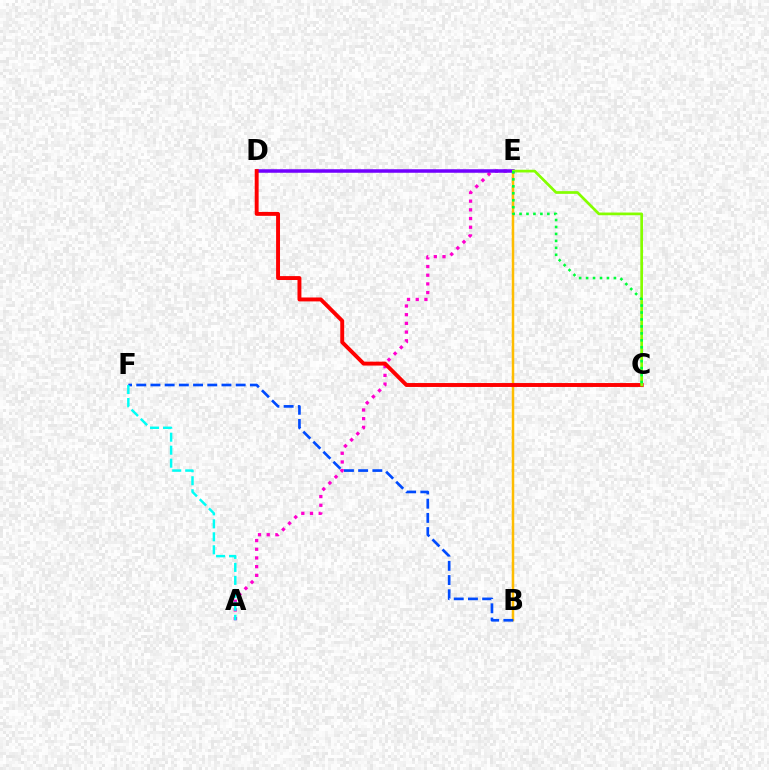{('A', 'E'): [{'color': '#ff00cf', 'line_style': 'dotted', 'thickness': 2.36}], ('B', 'E'): [{'color': '#ffbd00', 'line_style': 'solid', 'thickness': 1.8}], ('B', 'F'): [{'color': '#004bff', 'line_style': 'dashed', 'thickness': 1.93}], ('D', 'E'): [{'color': '#7200ff', 'line_style': 'solid', 'thickness': 2.53}], ('C', 'D'): [{'color': '#ff0000', 'line_style': 'solid', 'thickness': 2.82}], ('C', 'E'): [{'color': '#84ff00', 'line_style': 'solid', 'thickness': 1.95}, {'color': '#00ff39', 'line_style': 'dotted', 'thickness': 1.89}], ('A', 'F'): [{'color': '#00fff6', 'line_style': 'dashed', 'thickness': 1.76}]}